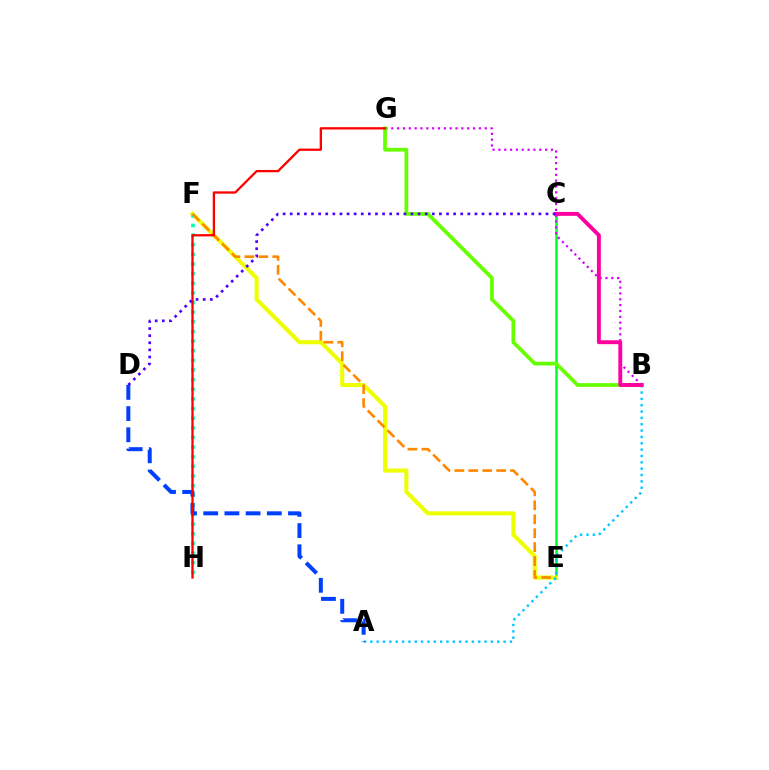{('C', 'E'): [{'color': '#00ff27', 'line_style': 'solid', 'thickness': 1.82}], ('E', 'F'): [{'color': '#eeff00', 'line_style': 'solid', 'thickness': 2.94}, {'color': '#ff8800', 'line_style': 'dashed', 'thickness': 1.89}], ('B', 'G'): [{'color': '#d600ff', 'line_style': 'dotted', 'thickness': 1.59}, {'color': '#66ff00', 'line_style': 'solid', 'thickness': 2.69}], ('F', 'H'): [{'color': '#00ffaf', 'line_style': 'dotted', 'thickness': 2.62}], ('A', 'B'): [{'color': '#00c7ff', 'line_style': 'dotted', 'thickness': 1.72}], ('A', 'D'): [{'color': '#003fff', 'line_style': 'dashed', 'thickness': 2.88}], ('B', 'C'): [{'color': '#ff00a0', 'line_style': 'solid', 'thickness': 2.81}], ('G', 'H'): [{'color': '#ff0000', 'line_style': 'solid', 'thickness': 1.66}], ('C', 'D'): [{'color': '#4f00ff', 'line_style': 'dotted', 'thickness': 1.93}]}